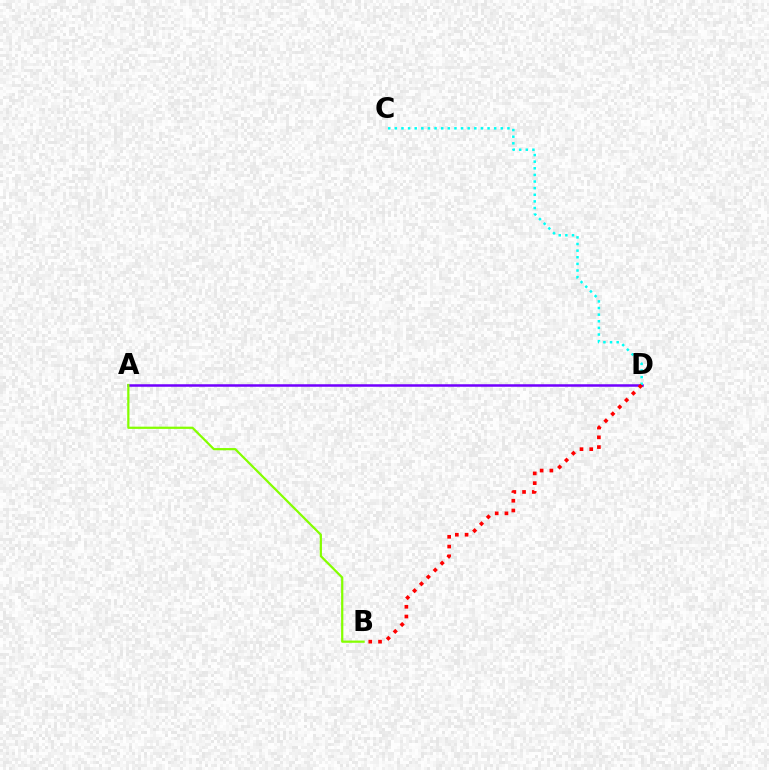{('A', 'D'): [{'color': '#7200ff', 'line_style': 'solid', 'thickness': 1.81}], ('A', 'B'): [{'color': '#84ff00', 'line_style': 'solid', 'thickness': 1.6}], ('C', 'D'): [{'color': '#00fff6', 'line_style': 'dotted', 'thickness': 1.8}], ('B', 'D'): [{'color': '#ff0000', 'line_style': 'dotted', 'thickness': 2.65}]}